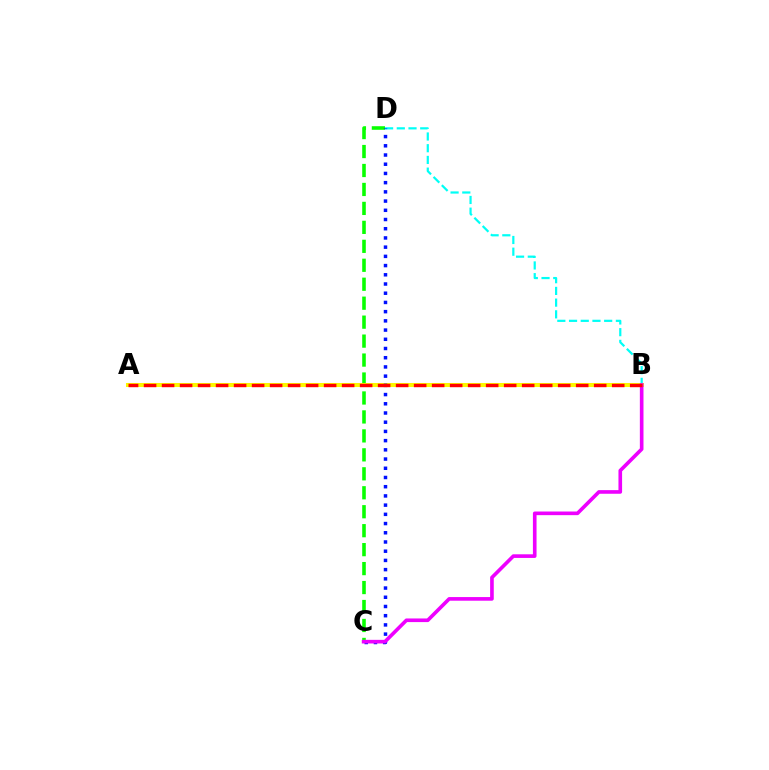{('B', 'D'): [{'color': '#00fff6', 'line_style': 'dashed', 'thickness': 1.59}], ('C', 'D'): [{'color': '#08ff00', 'line_style': 'dashed', 'thickness': 2.58}, {'color': '#0010ff', 'line_style': 'dotted', 'thickness': 2.5}], ('A', 'B'): [{'color': '#fcf500', 'line_style': 'solid', 'thickness': 2.9}, {'color': '#ff0000', 'line_style': 'dashed', 'thickness': 2.45}], ('B', 'C'): [{'color': '#ee00ff', 'line_style': 'solid', 'thickness': 2.62}]}